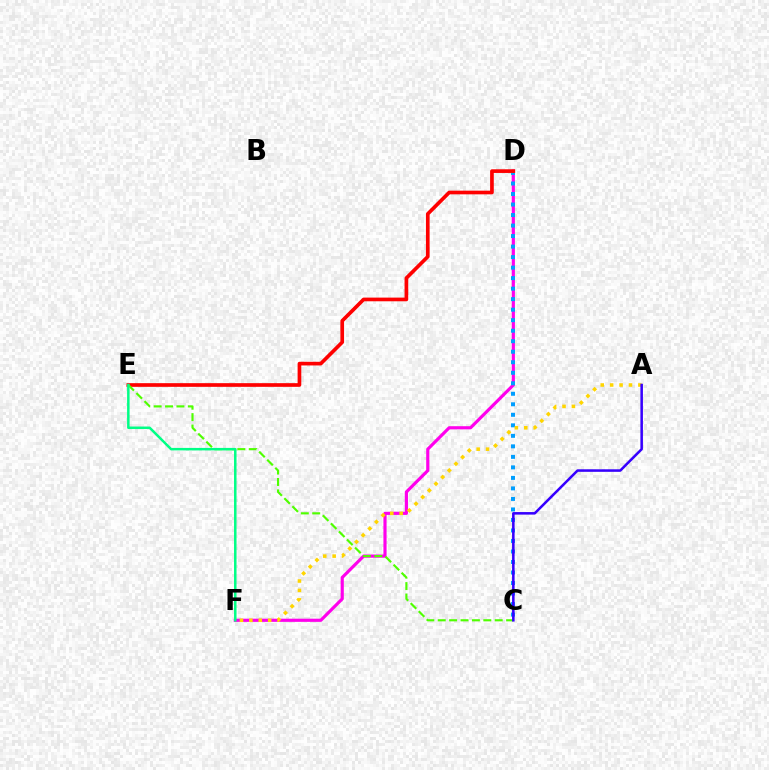{('D', 'F'): [{'color': '#ff00ed', 'line_style': 'solid', 'thickness': 2.28}], ('C', 'D'): [{'color': '#009eff', 'line_style': 'dotted', 'thickness': 2.86}], ('D', 'E'): [{'color': '#ff0000', 'line_style': 'solid', 'thickness': 2.65}], ('A', 'F'): [{'color': '#ffd500', 'line_style': 'dotted', 'thickness': 2.56}], ('C', 'E'): [{'color': '#4fff00', 'line_style': 'dashed', 'thickness': 1.55}], ('E', 'F'): [{'color': '#00ff86', 'line_style': 'solid', 'thickness': 1.8}], ('A', 'C'): [{'color': '#3700ff', 'line_style': 'solid', 'thickness': 1.83}]}